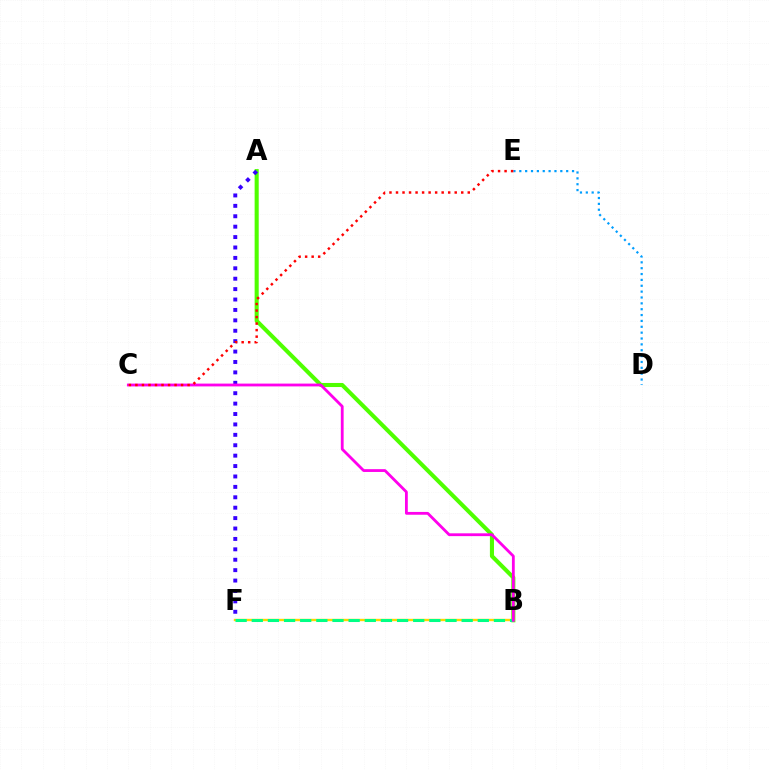{('A', 'B'): [{'color': '#4fff00', 'line_style': 'solid', 'thickness': 2.94}], ('A', 'F'): [{'color': '#3700ff', 'line_style': 'dotted', 'thickness': 2.83}], ('B', 'F'): [{'color': '#ffd500', 'line_style': 'solid', 'thickness': 1.72}, {'color': '#00ff86', 'line_style': 'dashed', 'thickness': 2.19}], ('B', 'C'): [{'color': '#ff00ed', 'line_style': 'solid', 'thickness': 2.02}], ('D', 'E'): [{'color': '#009eff', 'line_style': 'dotted', 'thickness': 1.59}], ('C', 'E'): [{'color': '#ff0000', 'line_style': 'dotted', 'thickness': 1.77}]}